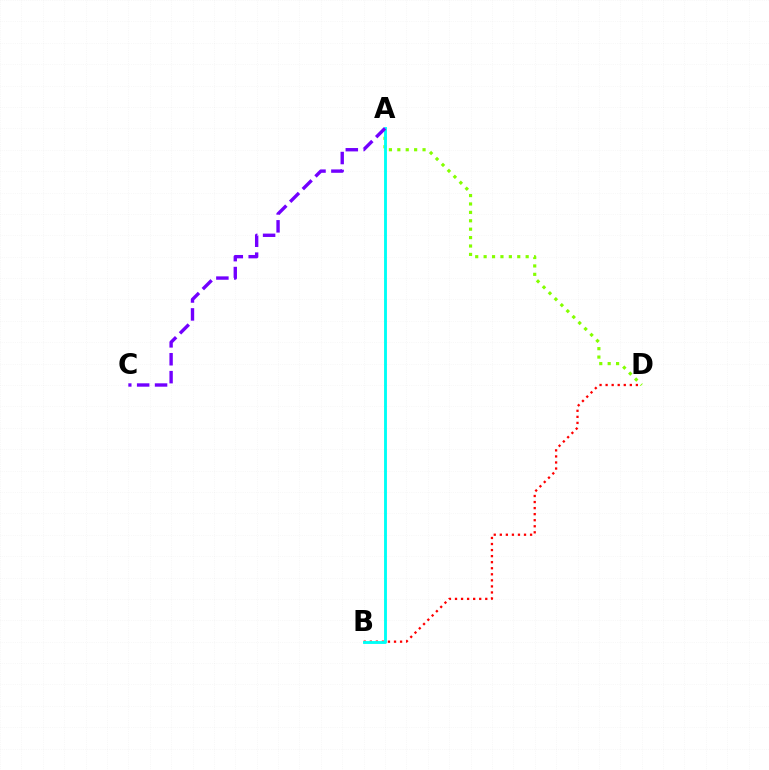{('A', 'D'): [{'color': '#84ff00', 'line_style': 'dotted', 'thickness': 2.28}], ('B', 'D'): [{'color': '#ff0000', 'line_style': 'dotted', 'thickness': 1.64}], ('A', 'B'): [{'color': '#00fff6', 'line_style': 'solid', 'thickness': 2.07}], ('A', 'C'): [{'color': '#7200ff', 'line_style': 'dashed', 'thickness': 2.43}]}